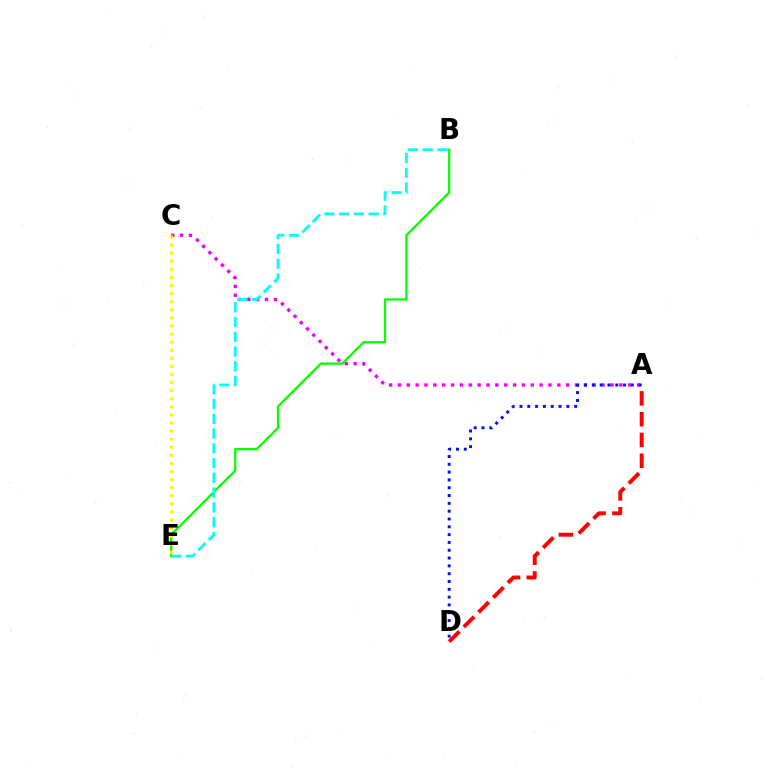{('A', 'C'): [{'color': '#ee00ff', 'line_style': 'dotted', 'thickness': 2.41}], ('B', 'E'): [{'color': '#08ff00', 'line_style': 'solid', 'thickness': 1.67}, {'color': '#00fff6', 'line_style': 'dashed', 'thickness': 2.01}], ('C', 'E'): [{'color': '#fcf500', 'line_style': 'dotted', 'thickness': 2.2}], ('A', 'D'): [{'color': '#0010ff', 'line_style': 'dotted', 'thickness': 2.12}, {'color': '#ff0000', 'line_style': 'dashed', 'thickness': 2.82}]}